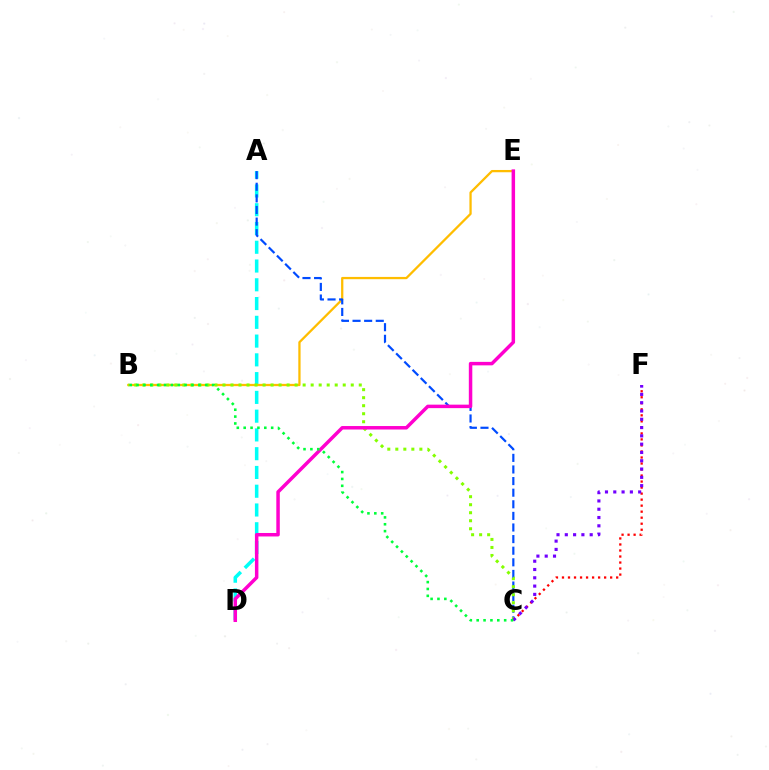{('C', 'F'): [{'color': '#ff0000', 'line_style': 'dotted', 'thickness': 1.64}, {'color': '#7200ff', 'line_style': 'dotted', 'thickness': 2.25}], ('A', 'D'): [{'color': '#00fff6', 'line_style': 'dashed', 'thickness': 2.55}], ('B', 'E'): [{'color': '#ffbd00', 'line_style': 'solid', 'thickness': 1.64}], ('A', 'C'): [{'color': '#004bff', 'line_style': 'dashed', 'thickness': 1.58}], ('B', 'C'): [{'color': '#84ff00', 'line_style': 'dotted', 'thickness': 2.18}, {'color': '#00ff39', 'line_style': 'dotted', 'thickness': 1.87}], ('D', 'E'): [{'color': '#ff00cf', 'line_style': 'solid', 'thickness': 2.5}]}